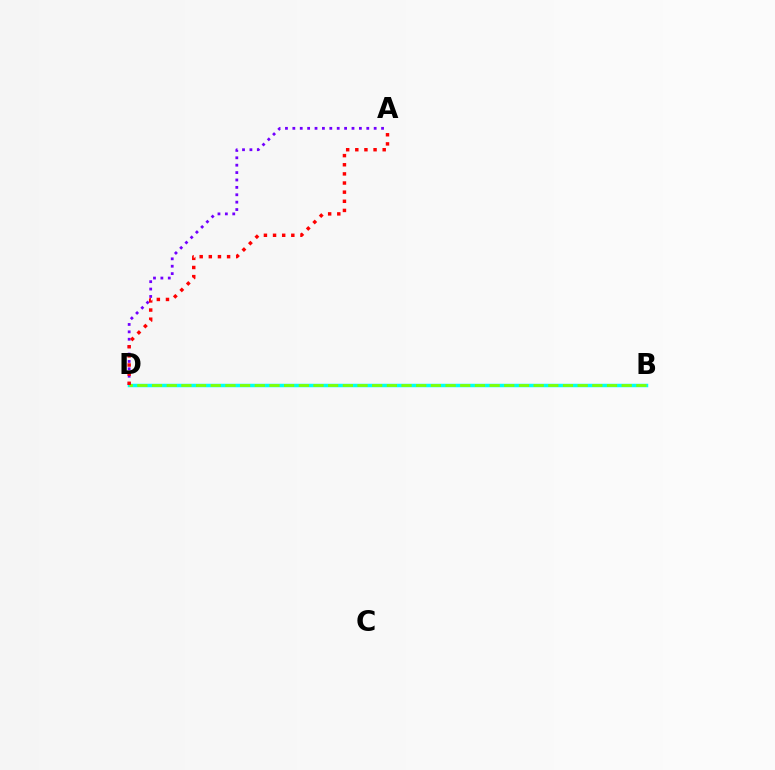{('B', 'D'): [{'color': '#00fff6', 'line_style': 'solid', 'thickness': 2.5}, {'color': '#84ff00', 'line_style': 'dashed', 'thickness': 1.99}], ('A', 'D'): [{'color': '#7200ff', 'line_style': 'dotted', 'thickness': 2.01}, {'color': '#ff0000', 'line_style': 'dotted', 'thickness': 2.48}]}